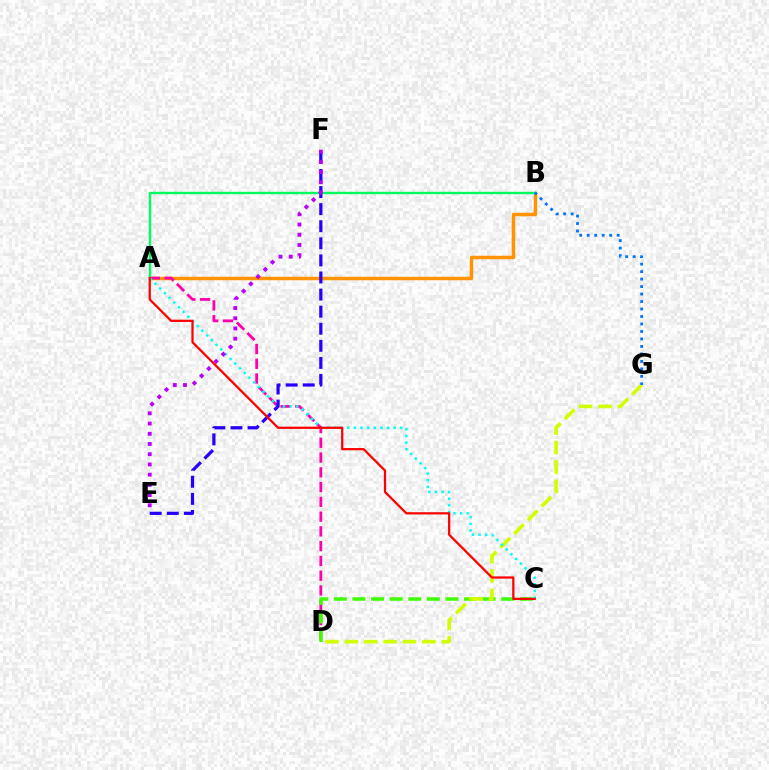{('A', 'B'): [{'color': '#ff9400', 'line_style': 'solid', 'thickness': 2.5}, {'color': '#00ff5c', 'line_style': 'solid', 'thickness': 1.73}], ('A', 'D'): [{'color': '#ff00ac', 'line_style': 'dashed', 'thickness': 2.01}], ('C', 'D'): [{'color': '#3dff00', 'line_style': 'dashed', 'thickness': 2.53}], ('D', 'G'): [{'color': '#d1ff00', 'line_style': 'dashed', 'thickness': 2.63}], ('B', 'G'): [{'color': '#0074ff', 'line_style': 'dotted', 'thickness': 2.03}], ('A', 'C'): [{'color': '#00fff6', 'line_style': 'dotted', 'thickness': 1.8}, {'color': '#ff0000', 'line_style': 'solid', 'thickness': 1.62}], ('E', 'F'): [{'color': '#2500ff', 'line_style': 'dashed', 'thickness': 2.32}, {'color': '#b900ff', 'line_style': 'dotted', 'thickness': 2.78}]}